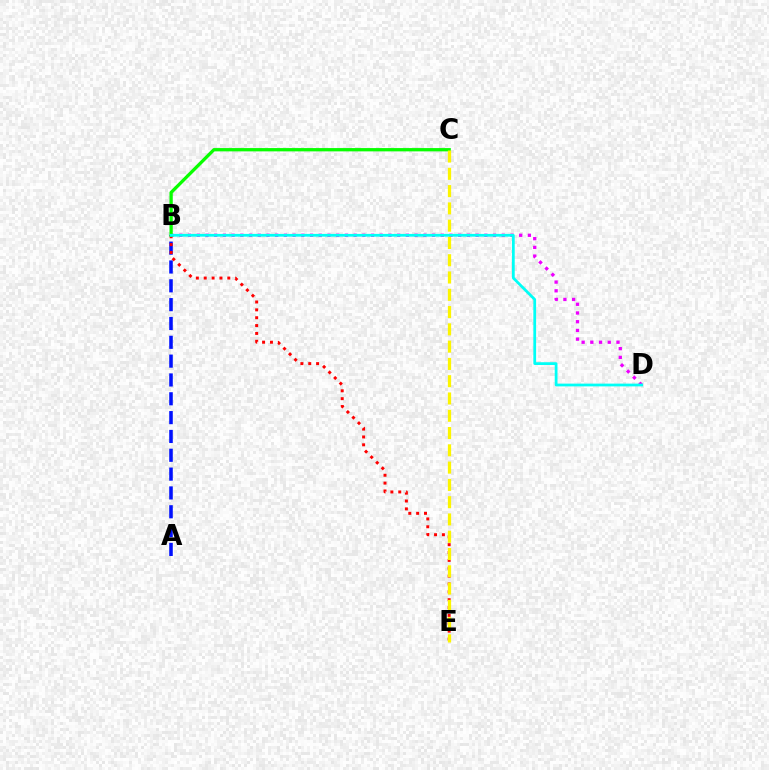{('A', 'B'): [{'color': '#0010ff', 'line_style': 'dashed', 'thickness': 2.56}], ('B', 'E'): [{'color': '#ff0000', 'line_style': 'dotted', 'thickness': 2.14}], ('B', 'D'): [{'color': '#ee00ff', 'line_style': 'dotted', 'thickness': 2.37}, {'color': '#00fff6', 'line_style': 'solid', 'thickness': 1.99}], ('B', 'C'): [{'color': '#08ff00', 'line_style': 'solid', 'thickness': 2.37}], ('C', 'E'): [{'color': '#fcf500', 'line_style': 'dashed', 'thickness': 2.35}]}